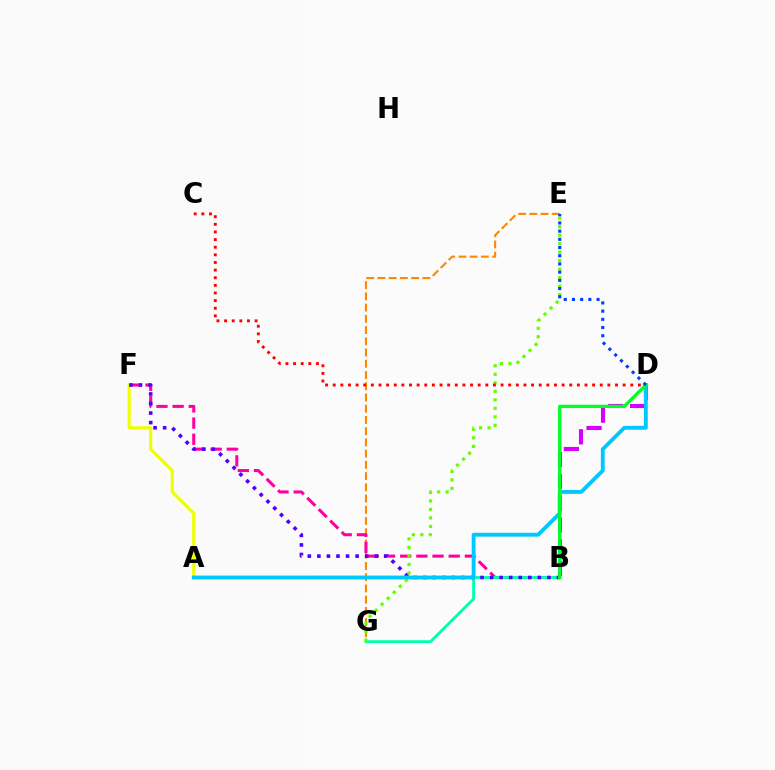{('E', 'G'): [{'color': '#ff8800', 'line_style': 'dashed', 'thickness': 1.53}, {'color': '#66ff00', 'line_style': 'dotted', 'thickness': 2.31}], ('B', 'F'): [{'color': '#ff00a0', 'line_style': 'dashed', 'thickness': 2.2}, {'color': '#4f00ff', 'line_style': 'dotted', 'thickness': 2.6}], ('A', 'F'): [{'color': '#eeff00', 'line_style': 'solid', 'thickness': 2.28}], ('B', 'G'): [{'color': '#00ffaf', 'line_style': 'solid', 'thickness': 2.06}], ('B', 'D'): [{'color': '#d600ff', 'line_style': 'dashed', 'thickness': 2.97}, {'color': '#00ff27', 'line_style': 'solid', 'thickness': 2.38}], ('A', 'D'): [{'color': '#00c7ff', 'line_style': 'solid', 'thickness': 2.77}], ('C', 'D'): [{'color': '#ff0000', 'line_style': 'dotted', 'thickness': 2.07}], ('D', 'E'): [{'color': '#003fff', 'line_style': 'dotted', 'thickness': 2.23}]}